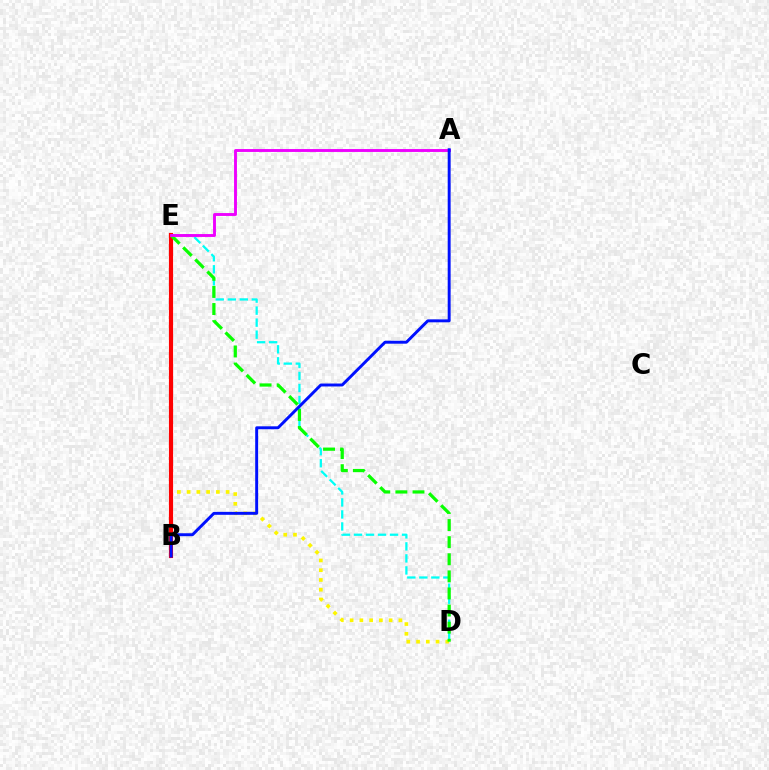{('D', 'E'): [{'color': '#fcf500', 'line_style': 'dotted', 'thickness': 2.65}, {'color': '#00fff6', 'line_style': 'dashed', 'thickness': 1.63}, {'color': '#08ff00', 'line_style': 'dashed', 'thickness': 2.32}], ('B', 'E'): [{'color': '#ff0000', 'line_style': 'solid', 'thickness': 2.99}], ('A', 'E'): [{'color': '#ee00ff', 'line_style': 'solid', 'thickness': 2.08}], ('A', 'B'): [{'color': '#0010ff', 'line_style': 'solid', 'thickness': 2.12}]}